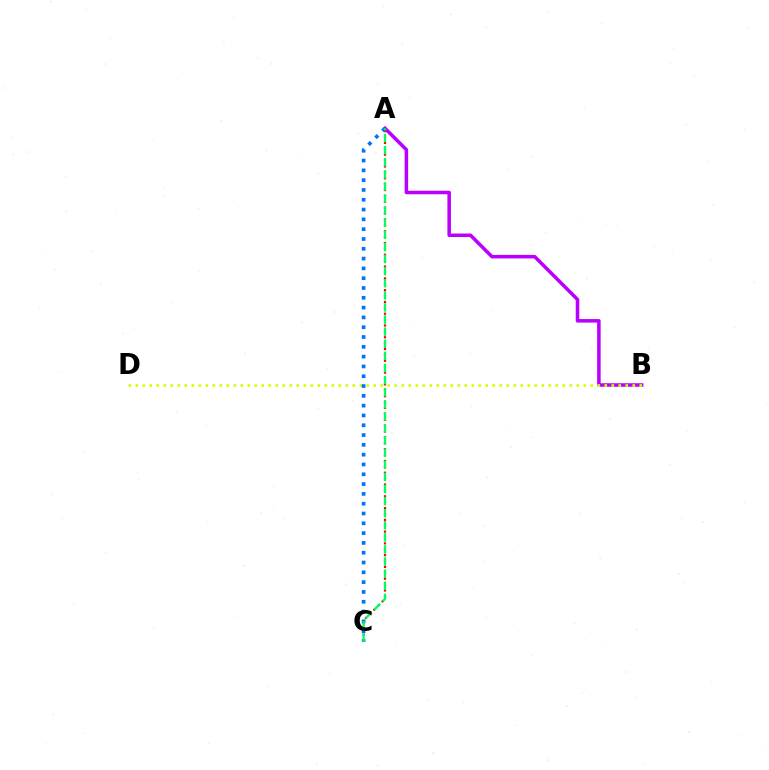{('A', 'B'): [{'color': '#b900ff', 'line_style': 'solid', 'thickness': 2.54}], ('B', 'D'): [{'color': '#d1ff00', 'line_style': 'dotted', 'thickness': 1.9}], ('A', 'C'): [{'color': '#ff0000', 'line_style': 'dotted', 'thickness': 1.6}, {'color': '#0074ff', 'line_style': 'dotted', 'thickness': 2.66}, {'color': '#00ff5c', 'line_style': 'dashed', 'thickness': 1.64}]}